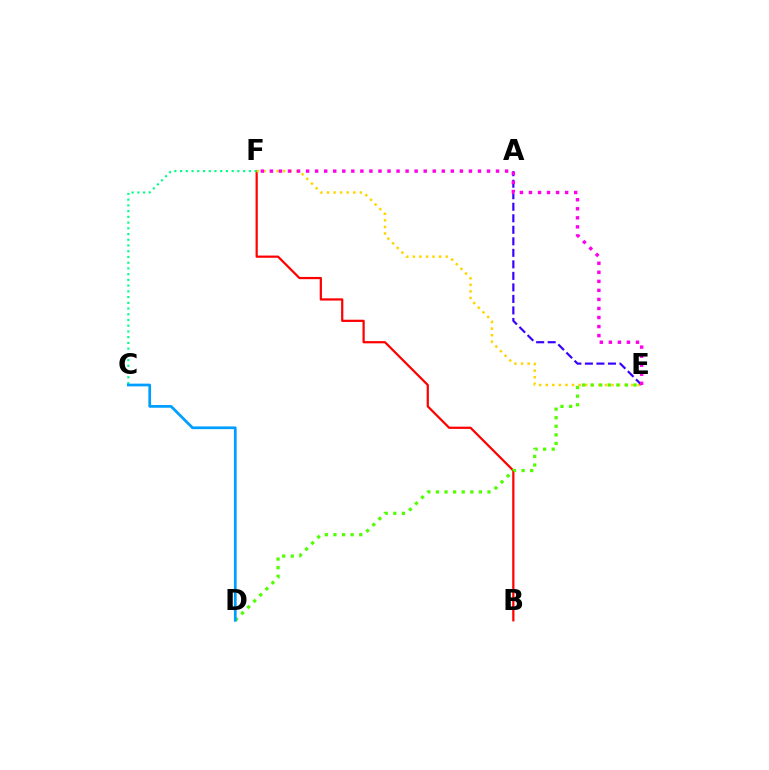{('B', 'F'): [{'color': '#ff0000', 'line_style': 'solid', 'thickness': 1.6}], ('E', 'F'): [{'color': '#ffd500', 'line_style': 'dotted', 'thickness': 1.79}, {'color': '#ff00ed', 'line_style': 'dotted', 'thickness': 2.46}], ('A', 'E'): [{'color': '#3700ff', 'line_style': 'dashed', 'thickness': 1.57}], ('D', 'E'): [{'color': '#4fff00', 'line_style': 'dotted', 'thickness': 2.33}], ('C', 'F'): [{'color': '#00ff86', 'line_style': 'dotted', 'thickness': 1.56}], ('C', 'D'): [{'color': '#009eff', 'line_style': 'solid', 'thickness': 1.97}]}